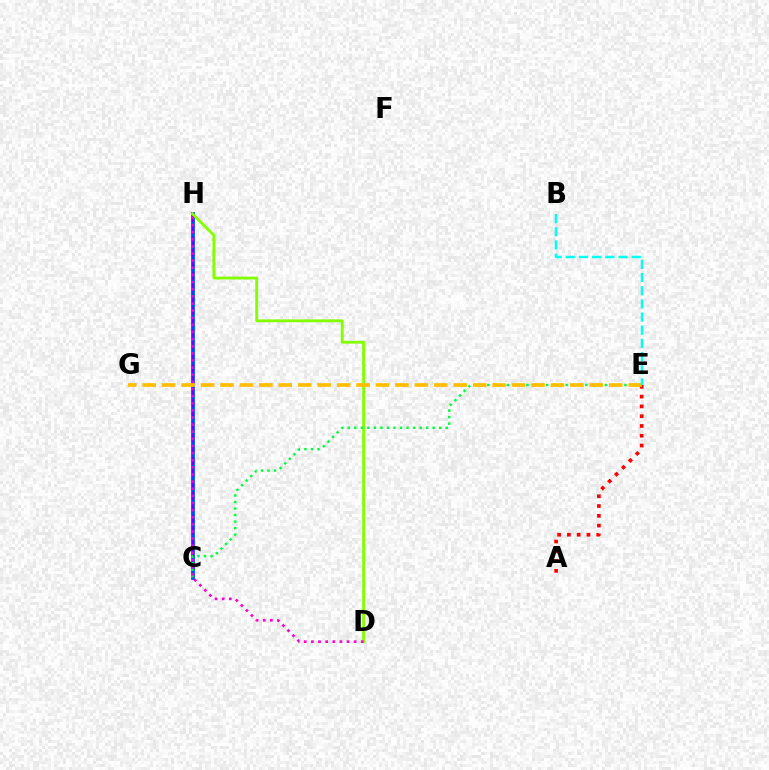{('C', 'H'): [{'color': '#004bff', 'line_style': 'solid', 'thickness': 2.7}, {'color': '#7200ff', 'line_style': 'dashed', 'thickness': 1.57}], ('D', 'H'): [{'color': '#84ff00', 'line_style': 'solid', 'thickness': 2.06}, {'color': '#ff00cf', 'line_style': 'dotted', 'thickness': 1.94}], ('C', 'E'): [{'color': '#00ff39', 'line_style': 'dotted', 'thickness': 1.77}], ('A', 'E'): [{'color': '#ff0000', 'line_style': 'dotted', 'thickness': 2.66}], ('E', 'G'): [{'color': '#ffbd00', 'line_style': 'dashed', 'thickness': 2.64}], ('B', 'E'): [{'color': '#00fff6', 'line_style': 'dashed', 'thickness': 1.79}]}